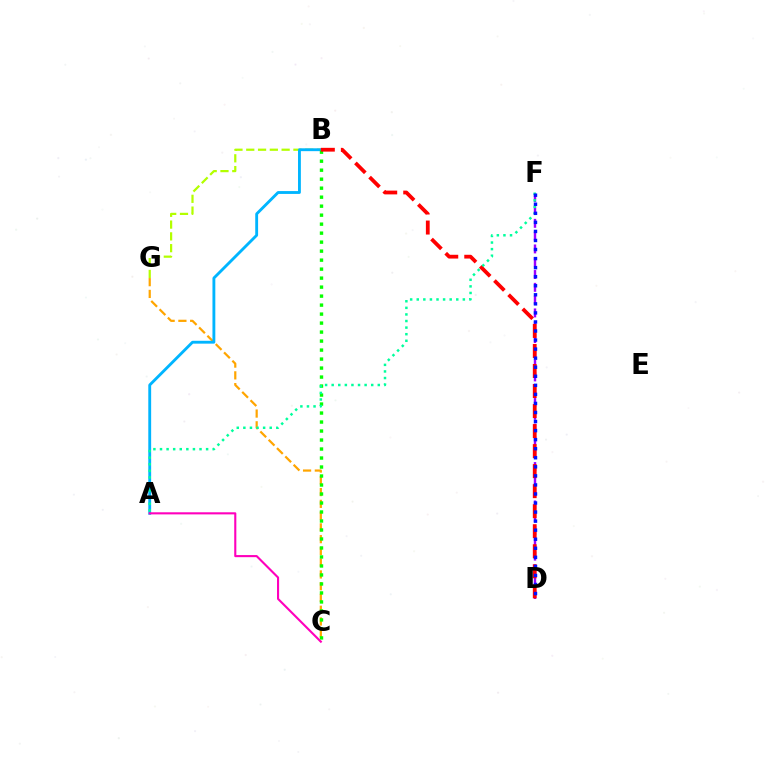{('B', 'G'): [{'color': '#b3ff00', 'line_style': 'dashed', 'thickness': 1.6}], ('C', 'G'): [{'color': '#ffa500', 'line_style': 'dashed', 'thickness': 1.6}], ('A', 'B'): [{'color': '#00b5ff', 'line_style': 'solid', 'thickness': 2.06}], ('D', 'F'): [{'color': '#9b00ff', 'line_style': 'dashed', 'thickness': 1.74}, {'color': '#0010ff', 'line_style': 'dotted', 'thickness': 2.46}], ('B', 'C'): [{'color': '#08ff00', 'line_style': 'dotted', 'thickness': 2.44}], ('B', 'D'): [{'color': '#ff0000', 'line_style': 'dashed', 'thickness': 2.72}], ('A', 'C'): [{'color': '#ff00bd', 'line_style': 'solid', 'thickness': 1.52}], ('A', 'F'): [{'color': '#00ff9d', 'line_style': 'dotted', 'thickness': 1.79}]}